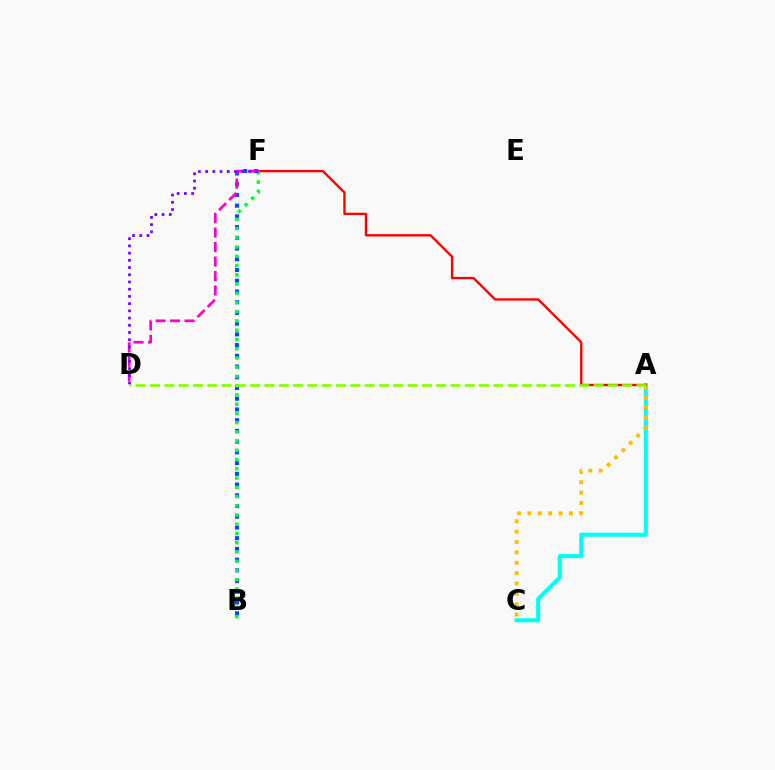{('B', 'F'): [{'color': '#004bff', 'line_style': 'dotted', 'thickness': 2.91}, {'color': '#00ff39', 'line_style': 'dotted', 'thickness': 2.51}], ('A', 'C'): [{'color': '#00fff6', 'line_style': 'solid', 'thickness': 2.93}, {'color': '#ffbd00', 'line_style': 'dotted', 'thickness': 2.82}], ('D', 'F'): [{'color': '#ff00cf', 'line_style': 'dashed', 'thickness': 1.97}, {'color': '#7200ff', 'line_style': 'dotted', 'thickness': 1.96}], ('A', 'F'): [{'color': '#ff0000', 'line_style': 'solid', 'thickness': 1.69}], ('A', 'D'): [{'color': '#84ff00', 'line_style': 'dashed', 'thickness': 1.94}]}